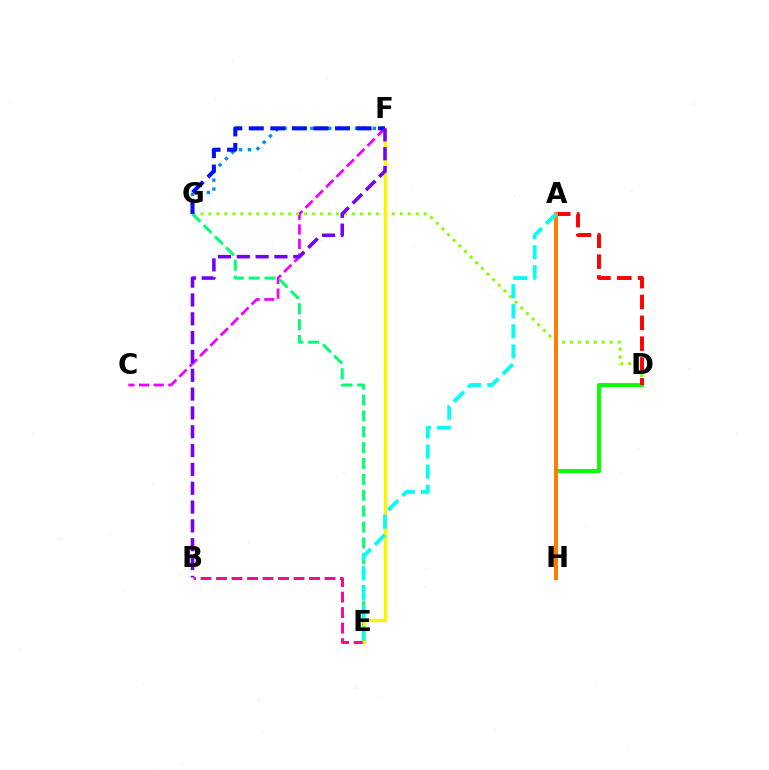{('C', 'F'): [{'color': '#ee00ff', 'line_style': 'dashed', 'thickness': 1.98}], ('B', 'E'): [{'color': '#ff0094', 'line_style': 'dashed', 'thickness': 2.11}], ('D', 'H'): [{'color': '#08ff00', 'line_style': 'solid', 'thickness': 2.8}], ('F', 'G'): [{'color': '#008cff', 'line_style': 'dotted', 'thickness': 2.42}, {'color': '#0010ff', 'line_style': 'dashed', 'thickness': 2.93}], ('D', 'G'): [{'color': '#84ff00', 'line_style': 'dotted', 'thickness': 2.17}], ('E', 'G'): [{'color': '#00ff74', 'line_style': 'dashed', 'thickness': 2.16}], ('E', 'F'): [{'color': '#fcf500', 'line_style': 'solid', 'thickness': 2.46}], ('A', 'D'): [{'color': '#ff0000', 'line_style': 'dashed', 'thickness': 2.83}], ('A', 'H'): [{'color': '#ff7c00', 'line_style': 'solid', 'thickness': 2.85}], ('B', 'F'): [{'color': '#7200ff', 'line_style': 'dashed', 'thickness': 2.56}], ('A', 'E'): [{'color': '#00fff6', 'line_style': 'dashed', 'thickness': 2.73}]}